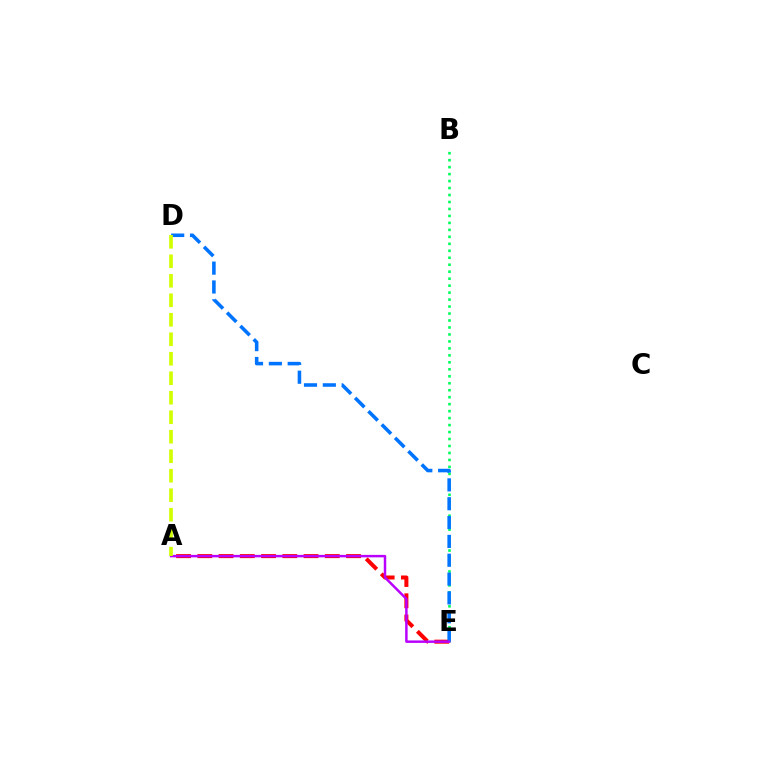{('A', 'E'): [{'color': '#ff0000', 'line_style': 'dashed', 'thickness': 2.89}, {'color': '#b900ff', 'line_style': 'solid', 'thickness': 1.78}], ('B', 'E'): [{'color': '#00ff5c', 'line_style': 'dotted', 'thickness': 1.89}], ('D', 'E'): [{'color': '#0074ff', 'line_style': 'dashed', 'thickness': 2.56}], ('A', 'D'): [{'color': '#d1ff00', 'line_style': 'dashed', 'thickness': 2.65}]}